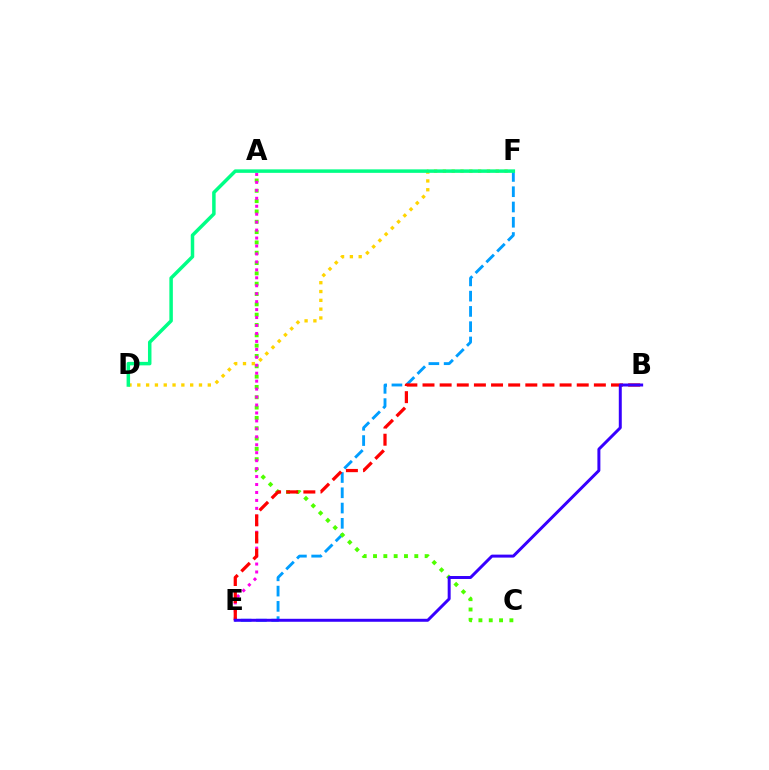{('E', 'F'): [{'color': '#009eff', 'line_style': 'dashed', 'thickness': 2.07}], ('A', 'C'): [{'color': '#4fff00', 'line_style': 'dotted', 'thickness': 2.8}], ('A', 'E'): [{'color': '#ff00ed', 'line_style': 'dotted', 'thickness': 2.16}], ('D', 'F'): [{'color': '#ffd500', 'line_style': 'dotted', 'thickness': 2.39}, {'color': '#00ff86', 'line_style': 'solid', 'thickness': 2.51}], ('B', 'E'): [{'color': '#ff0000', 'line_style': 'dashed', 'thickness': 2.33}, {'color': '#3700ff', 'line_style': 'solid', 'thickness': 2.14}]}